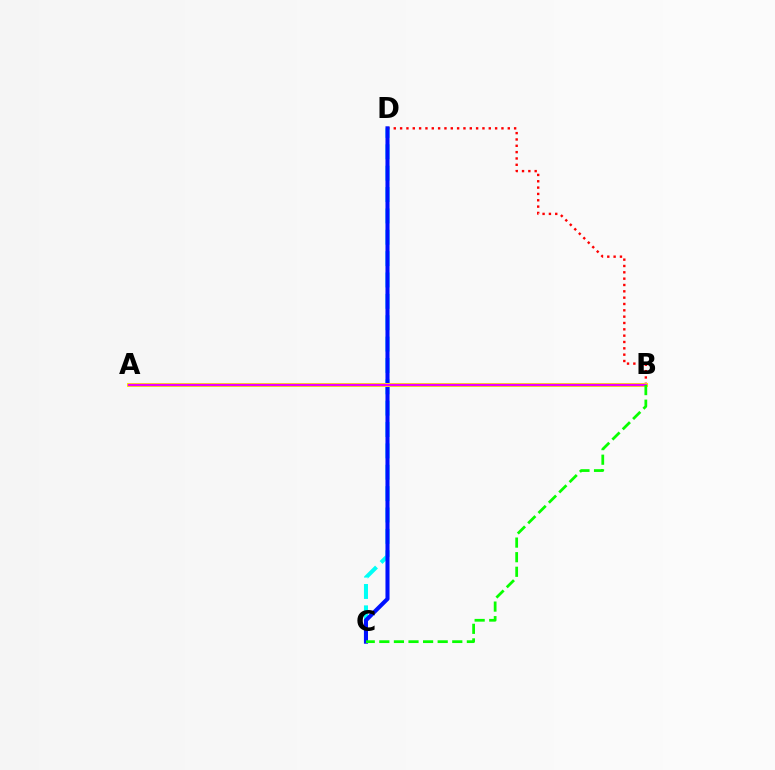{('B', 'D'): [{'color': '#ff0000', 'line_style': 'dotted', 'thickness': 1.72}], ('C', 'D'): [{'color': '#00fff6', 'line_style': 'dashed', 'thickness': 2.9}, {'color': '#0010ff', 'line_style': 'solid', 'thickness': 2.93}], ('A', 'B'): [{'color': '#fcf500', 'line_style': 'solid', 'thickness': 2.9}, {'color': '#ee00ff', 'line_style': 'solid', 'thickness': 1.72}], ('B', 'C'): [{'color': '#08ff00', 'line_style': 'dashed', 'thickness': 1.98}]}